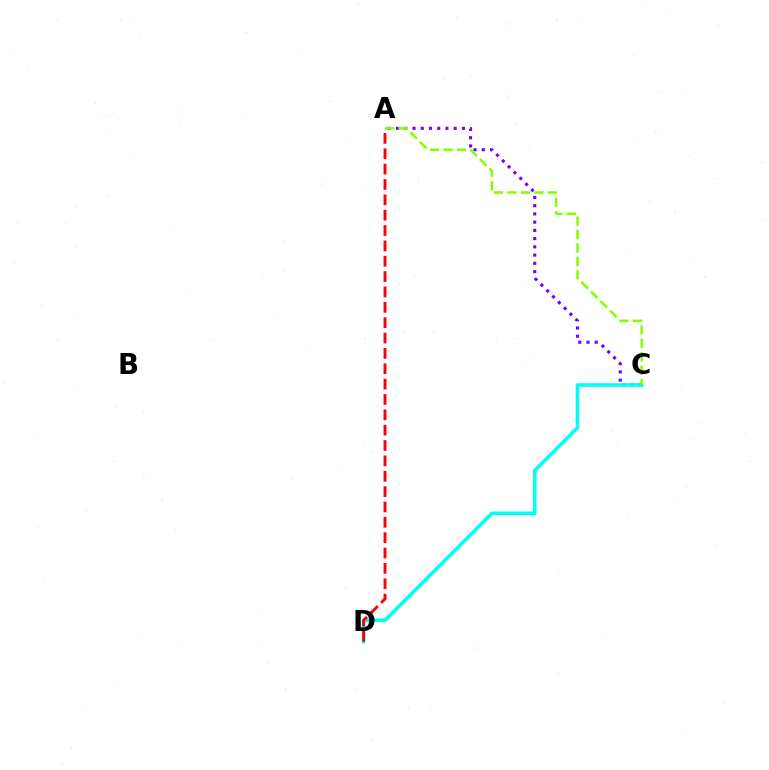{('A', 'C'): [{'color': '#7200ff', 'line_style': 'dotted', 'thickness': 2.24}, {'color': '#84ff00', 'line_style': 'dashed', 'thickness': 1.83}], ('C', 'D'): [{'color': '#00fff6', 'line_style': 'solid', 'thickness': 2.62}], ('A', 'D'): [{'color': '#ff0000', 'line_style': 'dashed', 'thickness': 2.09}]}